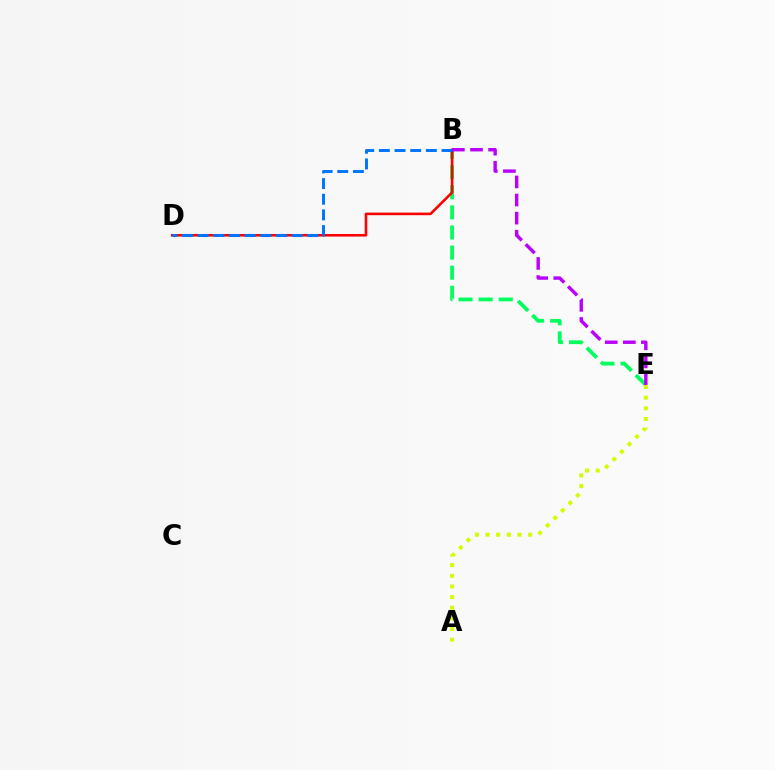{('B', 'E'): [{'color': '#00ff5c', 'line_style': 'dashed', 'thickness': 2.73}, {'color': '#b900ff', 'line_style': 'dashed', 'thickness': 2.46}], ('A', 'E'): [{'color': '#d1ff00', 'line_style': 'dotted', 'thickness': 2.9}], ('B', 'D'): [{'color': '#ff0000', 'line_style': 'solid', 'thickness': 1.86}, {'color': '#0074ff', 'line_style': 'dashed', 'thickness': 2.13}]}